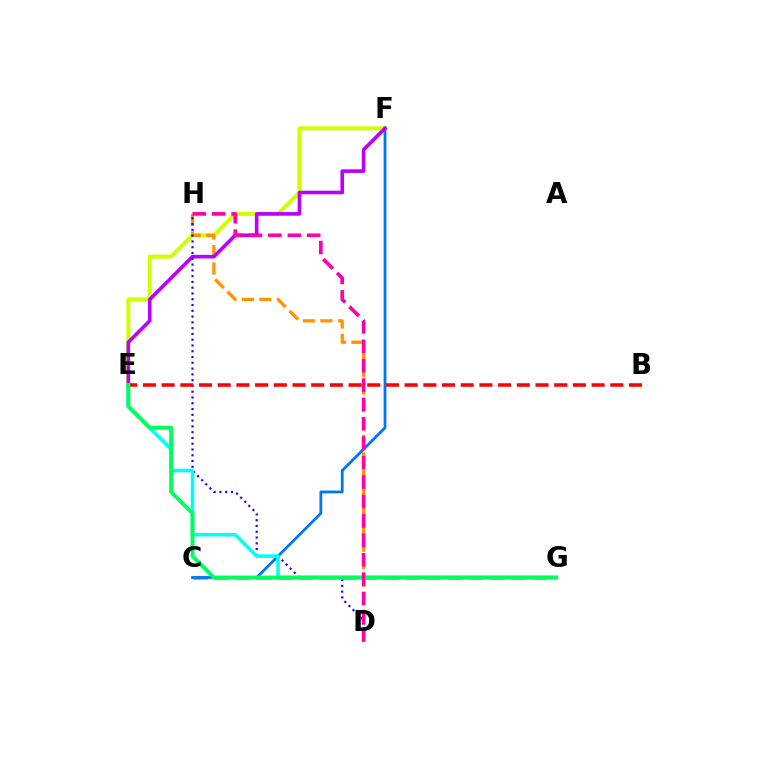{('C', 'G'): [{'color': '#3dff00', 'line_style': 'dashed', 'thickness': 2.88}], ('E', 'F'): [{'color': '#d1ff00', 'line_style': 'solid', 'thickness': 2.9}, {'color': '#b900ff', 'line_style': 'solid', 'thickness': 2.6}], ('D', 'H'): [{'color': '#ff9400', 'line_style': 'dashed', 'thickness': 2.37}, {'color': '#2500ff', 'line_style': 'dotted', 'thickness': 1.57}, {'color': '#ff00ac', 'line_style': 'dashed', 'thickness': 2.64}], ('C', 'F'): [{'color': '#0074ff', 'line_style': 'solid', 'thickness': 2.0}], ('E', 'G'): [{'color': '#00fff6', 'line_style': 'solid', 'thickness': 2.53}, {'color': '#00ff5c', 'line_style': 'solid', 'thickness': 2.8}], ('B', 'E'): [{'color': '#ff0000', 'line_style': 'dashed', 'thickness': 2.54}]}